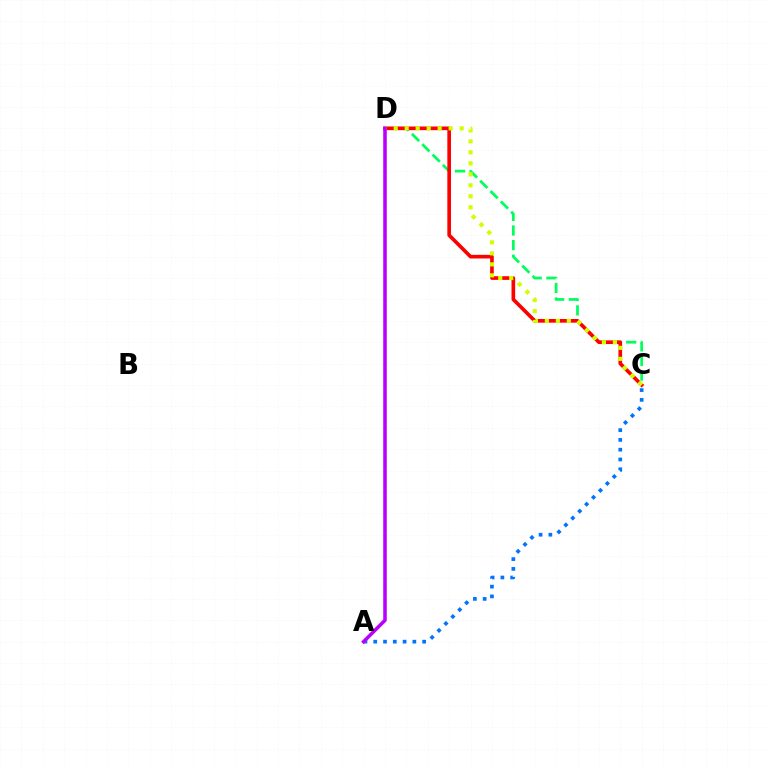{('C', 'D'): [{'color': '#00ff5c', 'line_style': 'dashed', 'thickness': 1.98}, {'color': '#ff0000', 'line_style': 'solid', 'thickness': 2.63}, {'color': '#d1ff00', 'line_style': 'dotted', 'thickness': 2.98}], ('A', 'C'): [{'color': '#0074ff', 'line_style': 'dotted', 'thickness': 2.66}], ('A', 'D'): [{'color': '#b900ff', 'line_style': 'solid', 'thickness': 2.55}]}